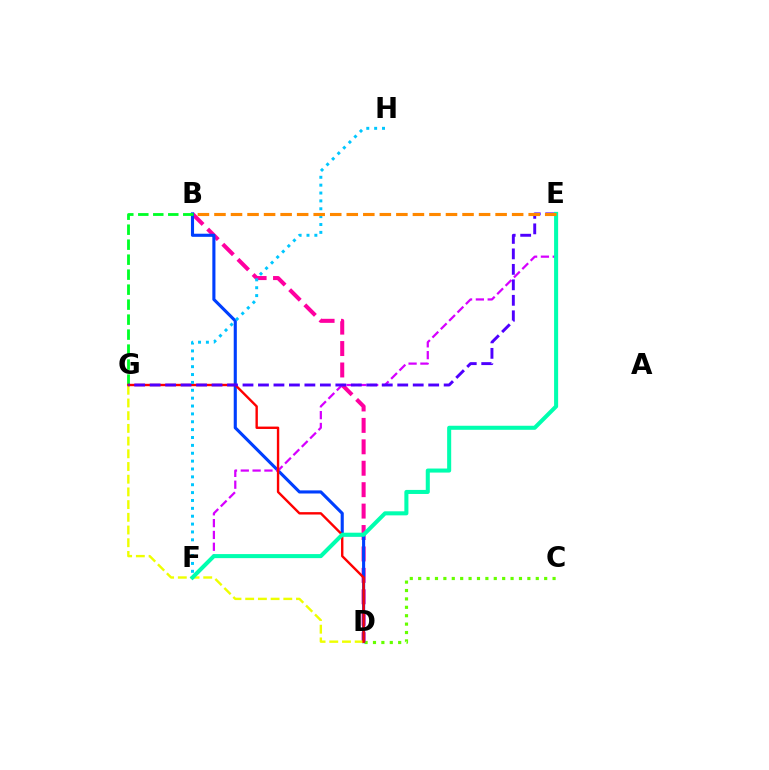{('C', 'D'): [{'color': '#66ff00', 'line_style': 'dotted', 'thickness': 2.28}], ('B', 'D'): [{'color': '#ff00a0', 'line_style': 'dashed', 'thickness': 2.91}, {'color': '#003fff', 'line_style': 'solid', 'thickness': 2.24}], ('E', 'F'): [{'color': '#d600ff', 'line_style': 'dashed', 'thickness': 1.61}, {'color': '#00ffaf', 'line_style': 'solid', 'thickness': 2.92}], ('B', 'G'): [{'color': '#00ff27', 'line_style': 'dashed', 'thickness': 2.04}], ('D', 'G'): [{'color': '#eeff00', 'line_style': 'dashed', 'thickness': 1.73}, {'color': '#ff0000', 'line_style': 'solid', 'thickness': 1.72}], ('E', 'G'): [{'color': '#4f00ff', 'line_style': 'dashed', 'thickness': 2.1}], ('F', 'H'): [{'color': '#00c7ff', 'line_style': 'dotted', 'thickness': 2.14}], ('B', 'E'): [{'color': '#ff8800', 'line_style': 'dashed', 'thickness': 2.25}]}